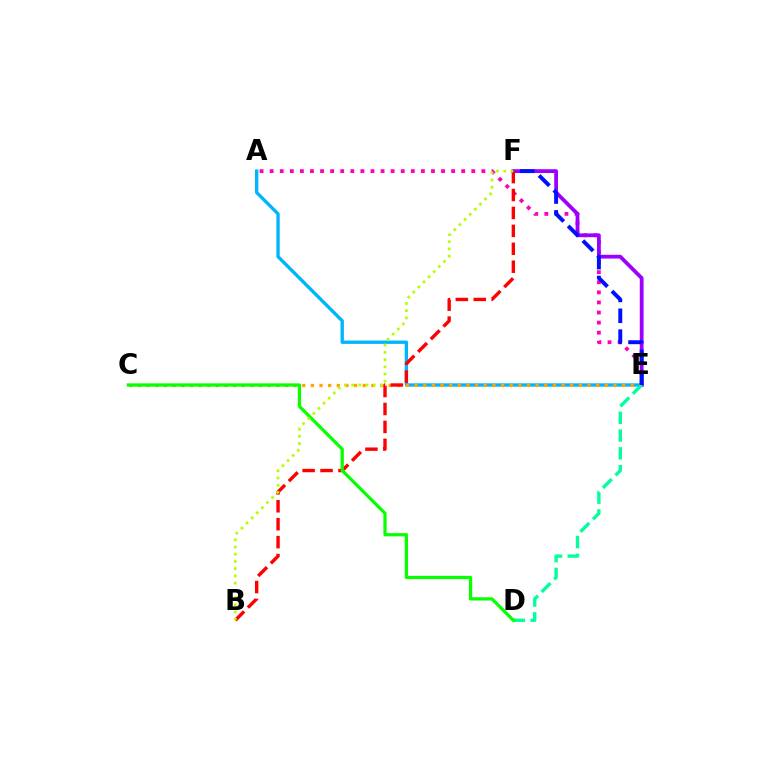{('A', 'E'): [{'color': '#ff00bd', 'line_style': 'dotted', 'thickness': 2.74}, {'color': '#00b5ff', 'line_style': 'solid', 'thickness': 2.4}], ('C', 'E'): [{'color': '#ffa500', 'line_style': 'dotted', 'thickness': 2.35}], ('E', 'F'): [{'color': '#9b00ff', 'line_style': 'solid', 'thickness': 2.72}, {'color': '#0010ff', 'line_style': 'dashed', 'thickness': 2.83}], ('D', 'E'): [{'color': '#00ff9d', 'line_style': 'dashed', 'thickness': 2.41}], ('B', 'F'): [{'color': '#ff0000', 'line_style': 'dashed', 'thickness': 2.43}, {'color': '#b3ff00', 'line_style': 'dotted', 'thickness': 1.96}], ('C', 'D'): [{'color': '#08ff00', 'line_style': 'solid', 'thickness': 2.33}]}